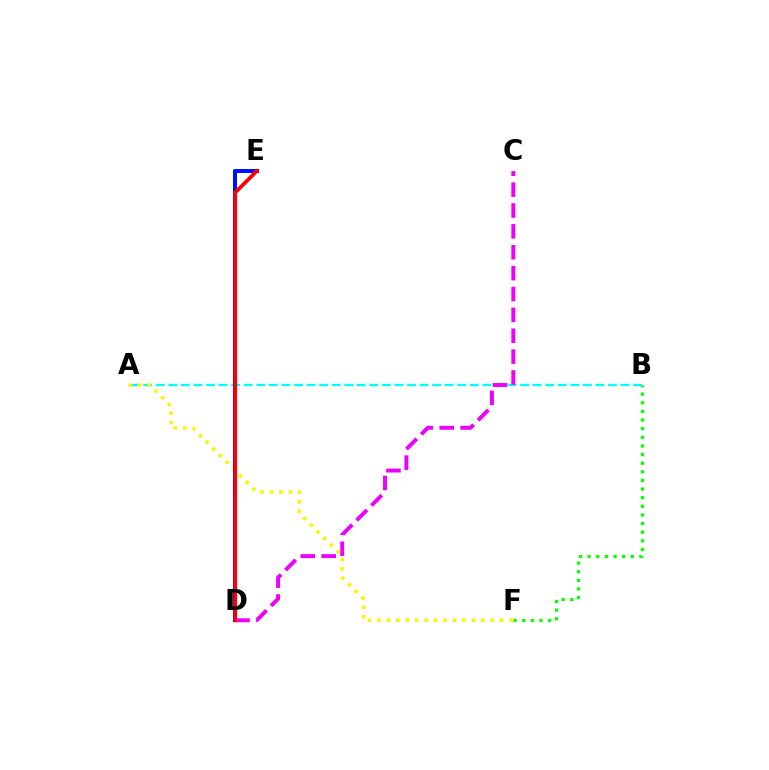{('A', 'B'): [{'color': '#00fff6', 'line_style': 'dashed', 'thickness': 1.71}], ('A', 'F'): [{'color': '#fcf500', 'line_style': 'dotted', 'thickness': 2.56}], ('B', 'F'): [{'color': '#08ff00', 'line_style': 'dotted', 'thickness': 2.34}], ('D', 'E'): [{'color': '#0010ff', 'line_style': 'solid', 'thickness': 2.88}, {'color': '#ff0000', 'line_style': 'solid', 'thickness': 2.68}], ('C', 'D'): [{'color': '#ee00ff', 'line_style': 'dashed', 'thickness': 2.84}]}